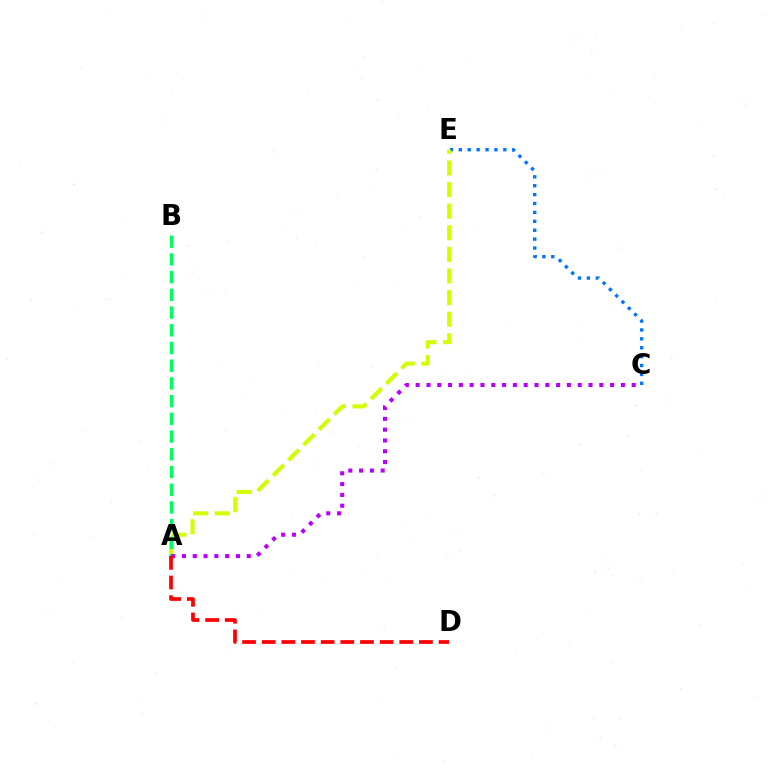{('C', 'E'): [{'color': '#0074ff', 'line_style': 'dotted', 'thickness': 2.42}], ('A', 'E'): [{'color': '#d1ff00', 'line_style': 'dashed', 'thickness': 2.94}], ('A', 'B'): [{'color': '#00ff5c', 'line_style': 'dashed', 'thickness': 2.41}], ('A', 'C'): [{'color': '#b900ff', 'line_style': 'dotted', 'thickness': 2.93}], ('A', 'D'): [{'color': '#ff0000', 'line_style': 'dashed', 'thickness': 2.67}]}